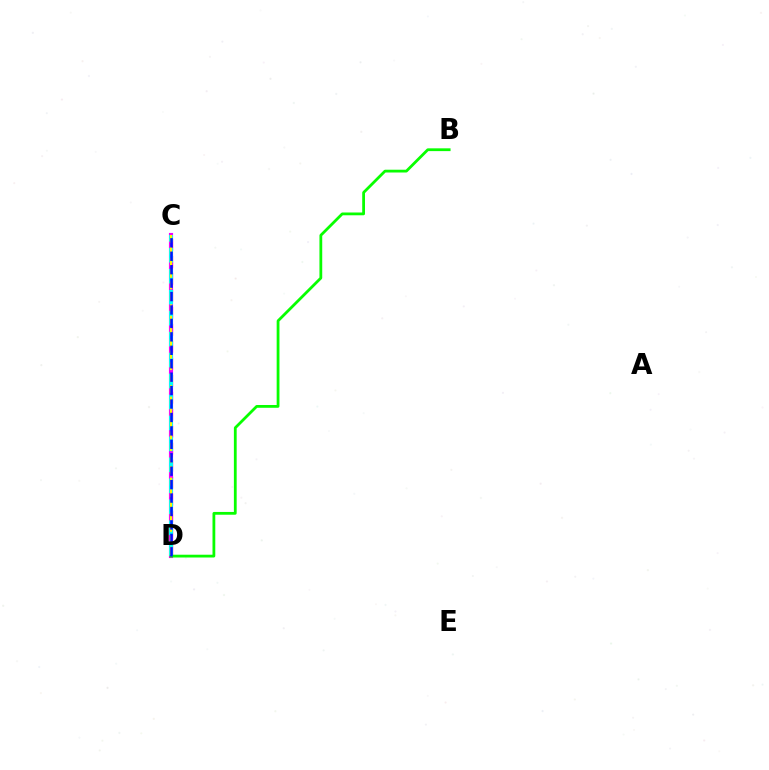{('C', 'D'): [{'color': '#ff0000', 'line_style': 'dashed', 'thickness': 2.31}, {'color': '#ee00ff', 'line_style': 'solid', 'thickness': 2.97}, {'color': '#00fff6', 'line_style': 'dashed', 'thickness': 2.85}, {'color': '#fcf500', 'line_style': 'dashed', 'thickness': 1.57}, {'color': '#0010ff', 'line_style': 'dashed', 'thickness': 1.82}], ('B', 'D'): [{'color': '#08ff00', 'line_style': 'solid', 'thickness': 2.0}]}